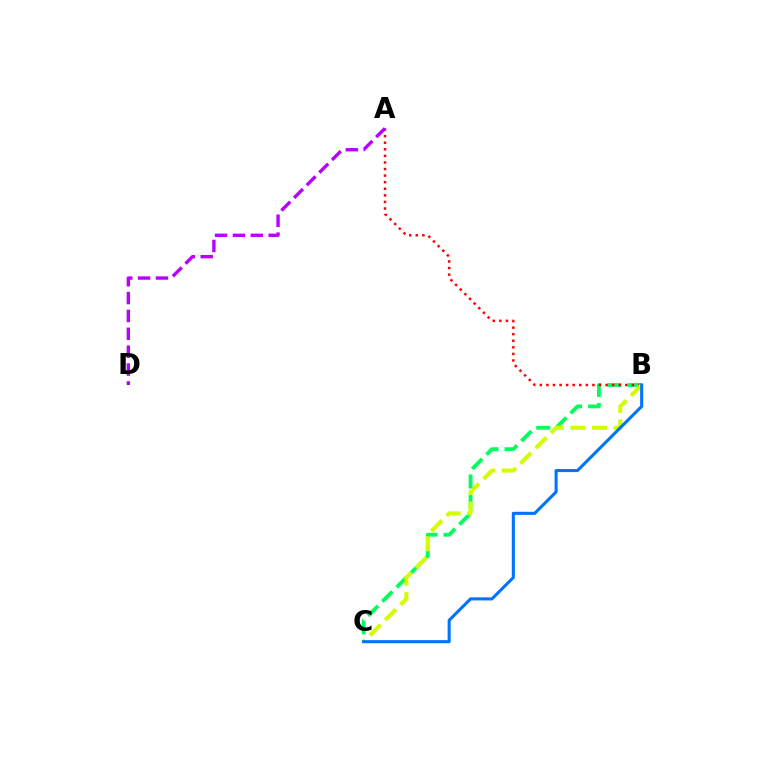{('B', 'C'): [{'color': '#00ff5c', 'line_style': 'dashed', 'thickness': 2.75}, {'color': '#d1ff00', 'line_style': 'dashed', 'thickness': 2.93}, {'color': '#0074ff', 'line_style': 'solid', 'thickness': 2.21}], ('A', 'B'): [{'color': '#ff0000', 'line_style': 'dotted', 'thickness': 1.79}], ('A', 'D'): [{'color': '#b900ff', 'line_style': 'dashed', 'thickness': 2.43}]}